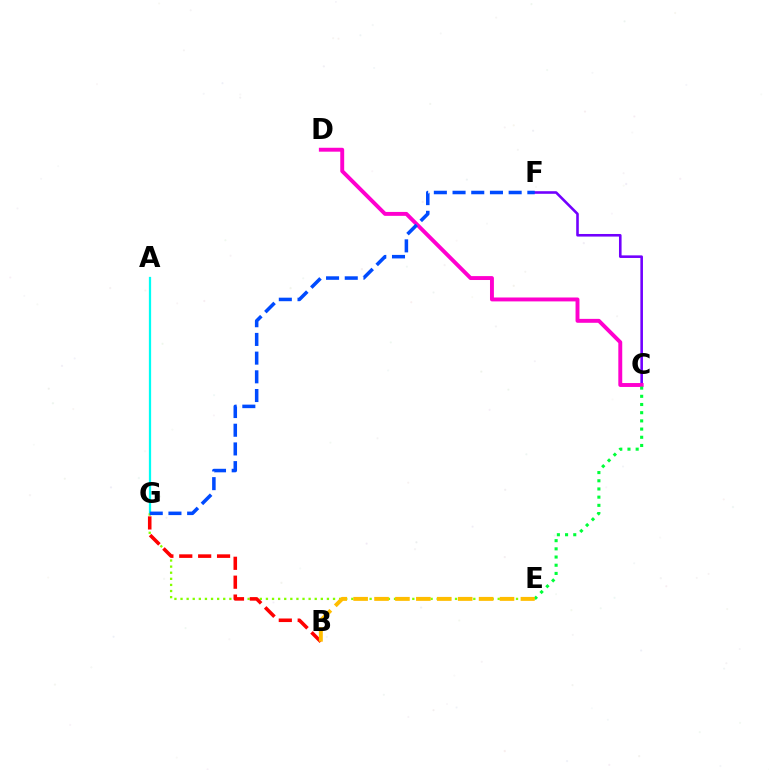{('A', 'G'): [{'color': '#00fff6', 'line_style': 'solid', 'thickness': 1.62}], ('E', 'G'): [{'color': '#84ff00', 'line_style': 'dotted', 'thickness': 1.66}], ('B', 'G'): [{'color': '#ff0000', 'line_style': 'dashed', 'thickness': 2.57}], ('C', 'F'): [{'color': '#7200ff', 'line_style': 'solid', 'thickness': 1.87}], ('C', 'D'): [{'color': '#ff00cf', 'line_style': 'solid', 'thickness': 2.82}], ('C', 'E'): [{'color': '#00ff39', 'line_style': 'dotted', 'thickness': 2.23}], ('B', 'E'): [{'color': '#ffbd00', 'line_style': 'dashed', 'thickness': 2.84}], ('F', 'G'): [{'color': '#004bff', 'line_style': 'dashed', 'thickness': 2.54}]}